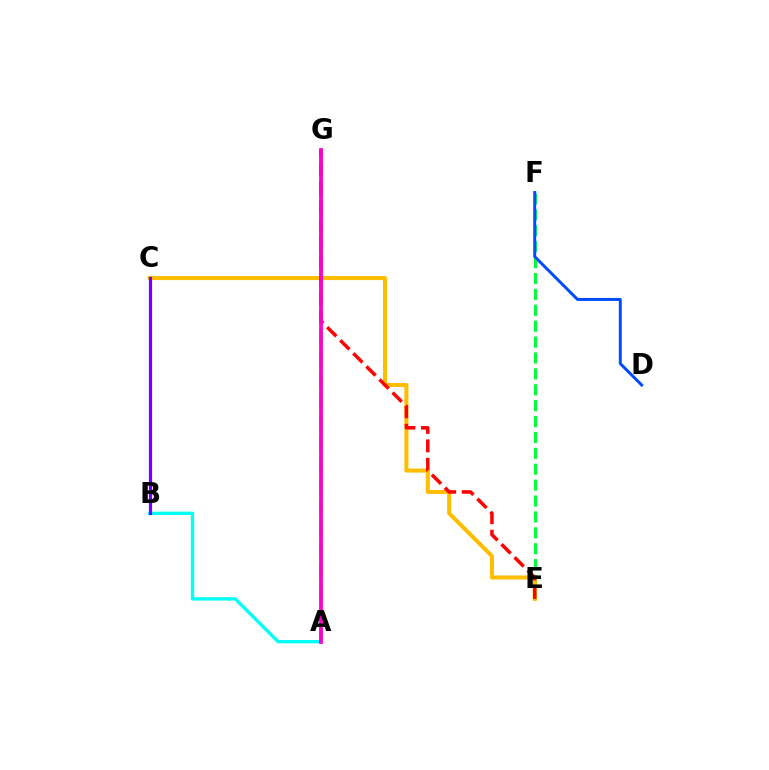{('E', 'F'): [{'color': '#00ff39', 'line_style': 'dashed', 'thickness': 2.16}], ('A', 'G'): [{'color': '#84ff00', 'line_style': 'dashed', 'thickness': 2.88}, {'color': '#ff00cf', 'line_style': 'solid', 'thickness': 2.7}], ('A', 'B'): [{'color': '#00fff6', 'line_style': 'solid', 'thickness': 2.41}], ('C', 'E'): [{'color': '#ffbd00', 'line_style': 'solid', 'thickness': 2.9}], ('E', 'G'): [{'color': '#ff0000', 'line_style': 'dashed', 'thickness': 2.51}], ('D', 'F'): [{'color': '#004bff', 'line_style': 'solid', 'thickness': 2.13}], ('B', 'C'): [{'color': '#7200ff', 'line_style': 'solid', 'thickness': 2.3}]}